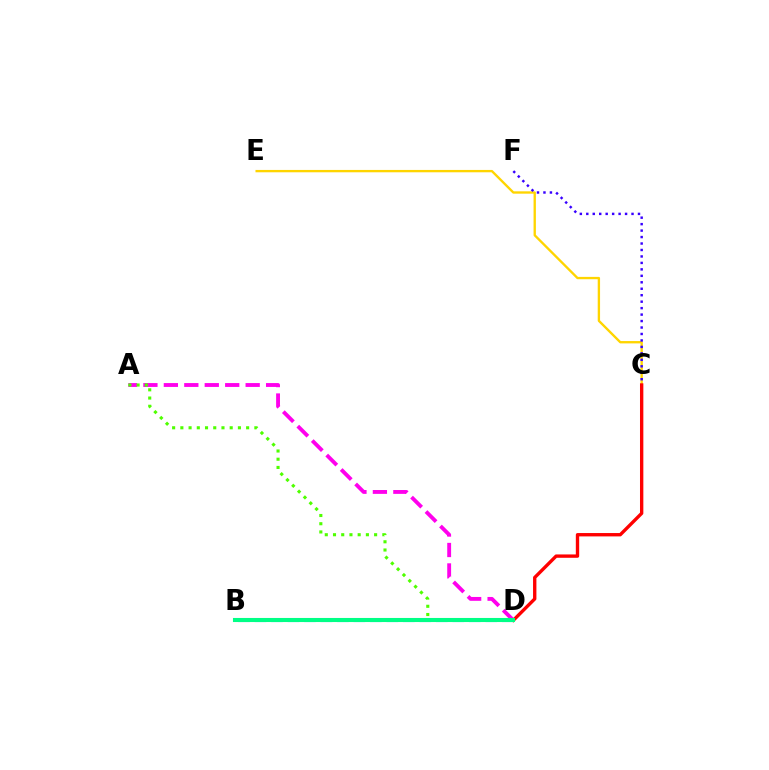{('C', 'E'): [{'color': '#ffd500', 'line_style': 'solid', 'thickness': 1.69}], ('C', 'F'): [{'color': '#3700ff', 'line_style': 'dotted', 'thickness': 1.76}], ('A', 'D'): [{'color': '#ff00ed', 'line_style': 'dashed', 'thickness': 2.78}, {'color': '#4fff00', 'line_style': 'dotted', 'thickness': 2.23}], ('C', 'D'): [{'color': '#ff0000', 'line_style': 'solid', 'thickness': 2.42}], ('B', 'D'): [{'color': '#009eff', 'line_style': 'dashed', 'thickness': 2.24}, {'color': '#00ff86', 'line_style': 'solid', 'thickness': 2.94}]}